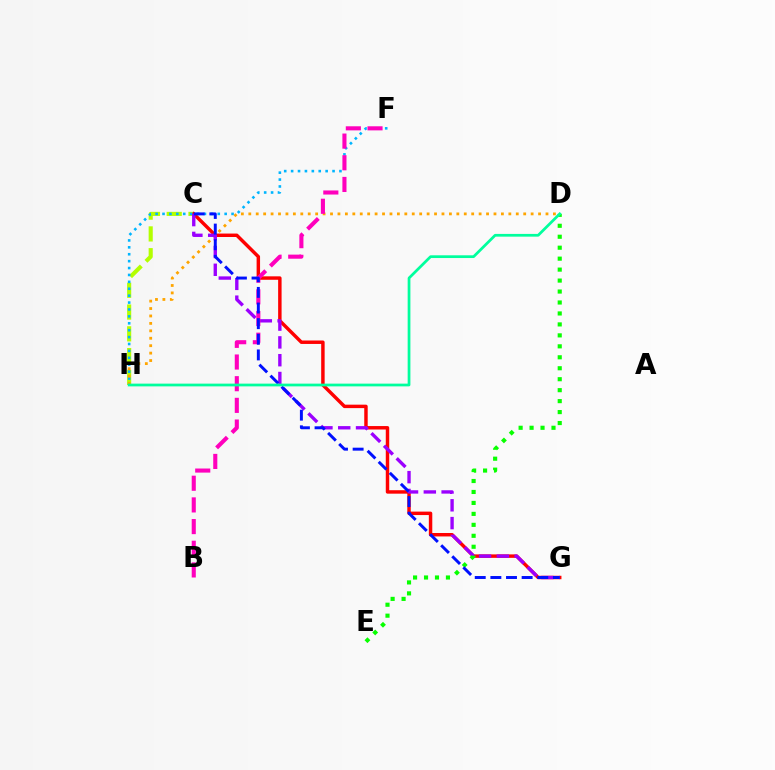{('C', 'H'): [{'color': '#b3ff00', 'line_style': 'dashed', 'thickness': 2.96}], ('C', 'G'): [{'color': '#ff0000', 'line_style': 'solid', 'thickness': 2.48}, {'color': '#9b00ff', 'line_style': 'dashed', 'thickness': 2.42}, {'color': '#0010ff', 'line_style': 'dashed', 'thickness': 2.12}], ('F', 'H'): [{'color': '#00b5ff', 'line_style': 'dotted', 'thickness': 1.88}], ('D', 'H'): [{'color': '#ffa500', 'line_style': 'dotted', 'thickness': 2.02}, {'color': '#00ff9d', 'line_style': 'solid', 'thickness': 1.97}], ('D', 'E'): [{'color': '#08ff00', 'line_style': 'dotted', 'thickness': 2.98}], ('B', 'F'): [{'color': '#ff00bd', 'line_style': 'dashed', 'thickness': 2.94}]}